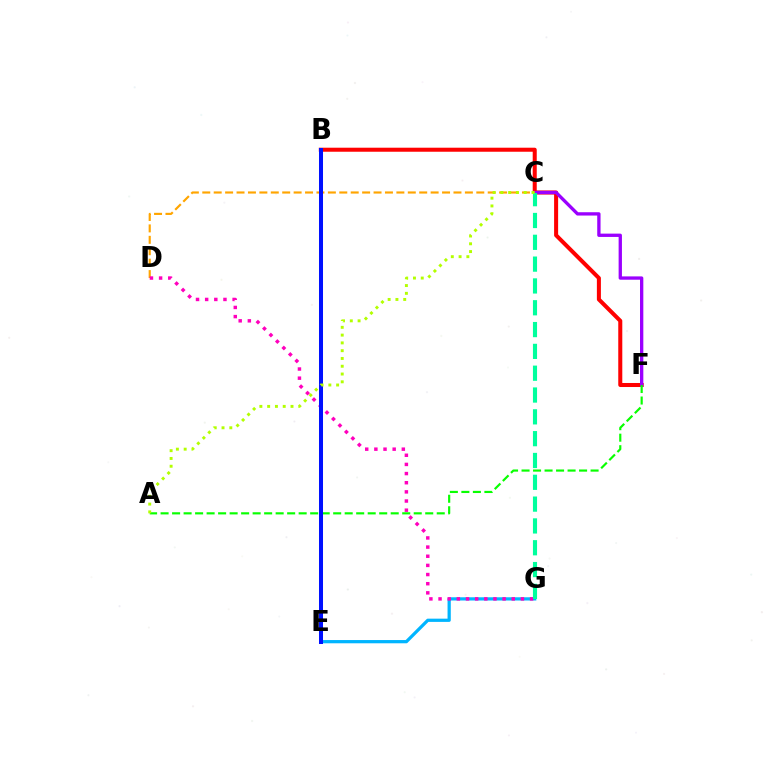{('B', 'F'): [{'color': '#ff0000', 'line_style': 'solid', 'thickness': 2.9}], ('E', 'G'): [{'color': '#00b5ff', 'line_style': 'solid', 'thickness': 2.33}], ('C', 'F'): [{'color': '#9b00ff', 'line_style': 'solid', 'thickness': 2.39}], ('C', 'D'): [{'color': '#ffa500', 'line_style': 'dashed', 'thickness': 1.55}], ('D', 'G'): [{'color': '#ff00bd', 'line_style': 'dotted', 'thickness': 2.49}], ('A', 'F'): [{'color': '#08ff00', 'line_style': 'dashed', 'thickness': 1.56}], ('C', 'G'): [{'color': '#00ff9d', 'line_style': 'dashed', 'thickness': 2.96}], ('B', 'E'): [{'color': '#0010ff', 'line_style': 'solid', 'thickness': 2.89}], ('A', 'C'): [{'color': '#b3ff00', 'line_style': 'dotted', 'thickness': 2.11}]}